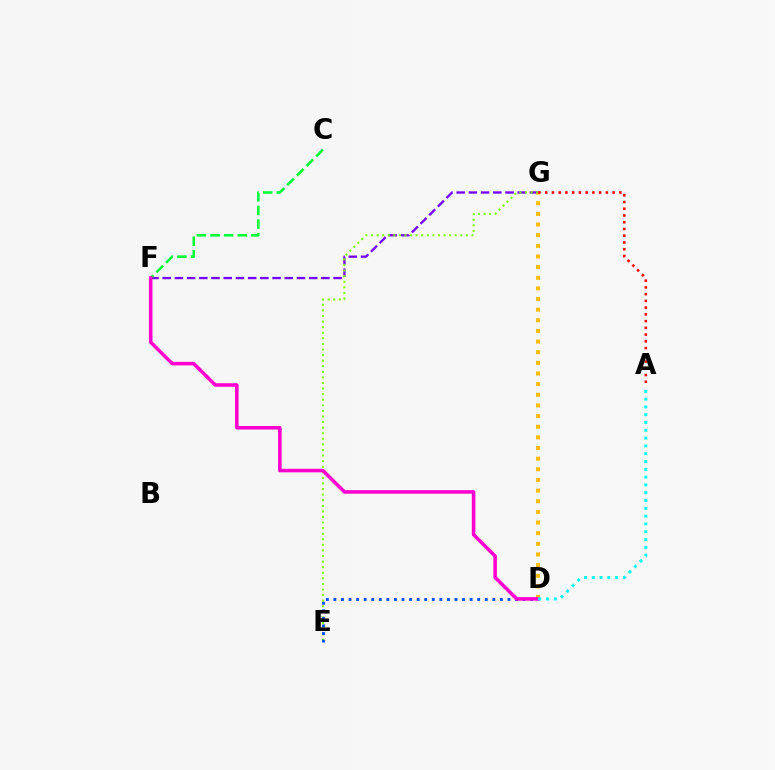{('F', 'G'): [{'color': '#7200ff', 'line_style': 'dashed', 'thickness': 1.66}], ('E', 'G'): [{'color': '#84ff00', 'line_style': 'dotted', 'thickness': 1.52}], ('C', 'F'): [{'color': '#00ff39', 'line_style': 'dashed', 'thickness': 1.85}], ('D', 'E'): [{'color': '#004bff', 'line_style': 'dotted', 'thickness': 2.06}], ('D', 'G'): [{'color': '#ffbd00', 'line_style': 'dotted', 'thickness': 2.89}], ('A', 'G'): [{'color': '#ff0000', 'line_style': 'dotted', 'thickness': 1.83}], ('D', 'F'): [{'color': '#ff00cf', 'line_style': 'solid', 'thickness': 2.56}], ('A', 'D'): [{'color': '#00fff6', 'line_style': 'dotted', 'thickness': 2.12}]}